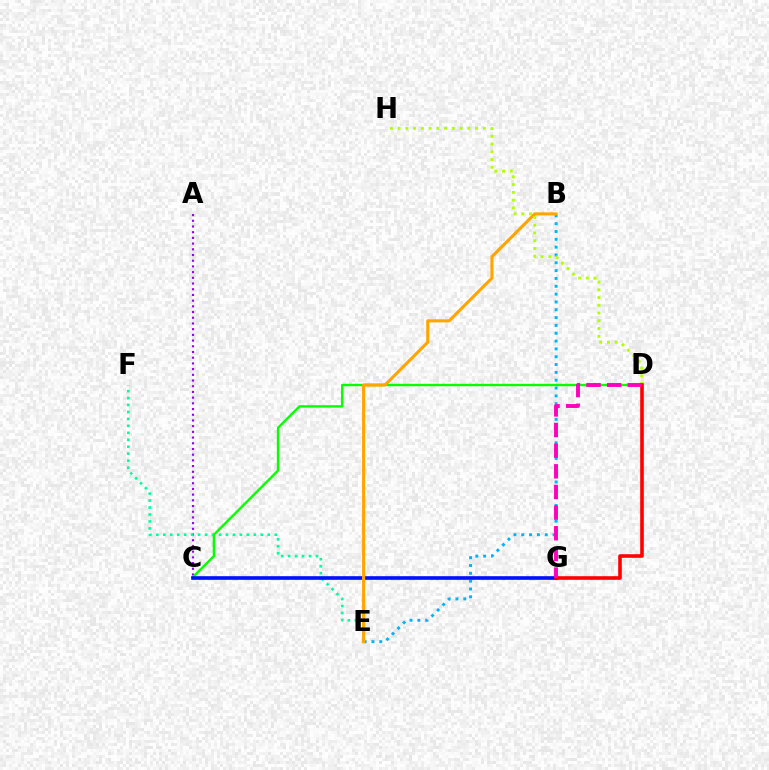{('A', 'C'): [{'color': '#9b00ff', 'line_style': 'dotted', 'thickness': 1.55}], ('E', 'F'): [{'color': '#00ff9d', 'line_style': 'dotted', 'thickness': 1.89}], ('B', 'E'): [{'color': '#00b5ff', 'line_style': 'dotted', 'thickness': 2.13}, {'color': '#ffa500', 'line_style': 'solid', 'thickness': 2.22}], ('C', 'D'): [{'color': '#08ff00', 'line_style': 'solid', 'thickness': 1.72}], ('C', 'G'): [{'color': '#0010ff', 'line_style': 'solid', 'thickness': 2.62}], ('D', 'H'): [{'color': '#b3ff00', 'line_style': 'dotted', 'thickness': 2.11}], ('D', 'G'): [{'color': '#ff0000', 'line_style': 'solid', 'thickness': 2.59}, {'color': '#ff00bd', 'line_style': 'dashed', 'thickness': 2.8}]}